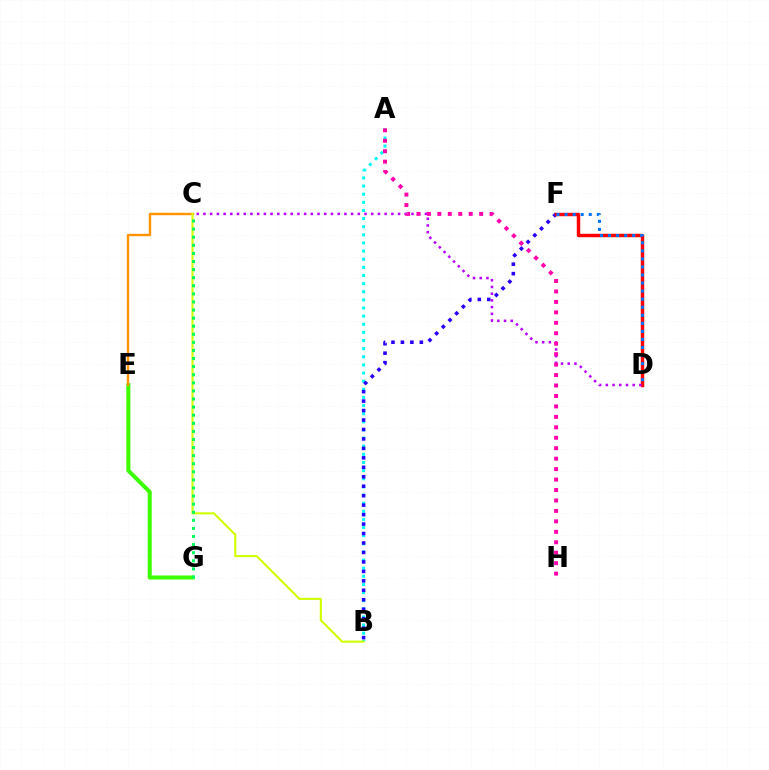{('A', 'B'): [{'color': '#00fff6', 'line_style': 'dotted', 'thickness': 2.21}], ('B', 'F'): [{'color': '#2500ff', 'line_style': 'dotted', 'thickness': 2.57}], ('D', 'F'): [{'color': '#ff0000', 'line_style': 'solid', 'thickness': 2.48}, {'color': '#0074ff', 'line_style': 'dotted', 'thickness': 2.19}], ('E', 'G'): [{'color': '#3dff00', 'line_style': 'solid', 'thickness': 2.91}], ('C', 'D'): [{'color': '#b900ff', 'line_style': 'dotted', 'thickness': 1.82}], ('C', 'E'): [{'color': '#ff9400', 'line_style': 'solid', 'thickness': 1.72}], ('A', 'H'): [{'color': '#ff00ac', 'line_style': 'dotted', 'thickness': 2.84}], ('B', 'C'): [{'color': '#d1ff00', 'line_style': 'solid', 'thickness': 1.52}], ('C', 'G'): [{'color': '#00ff5c', 'line_style': 'dotted', 'thickness': 2.2}]}